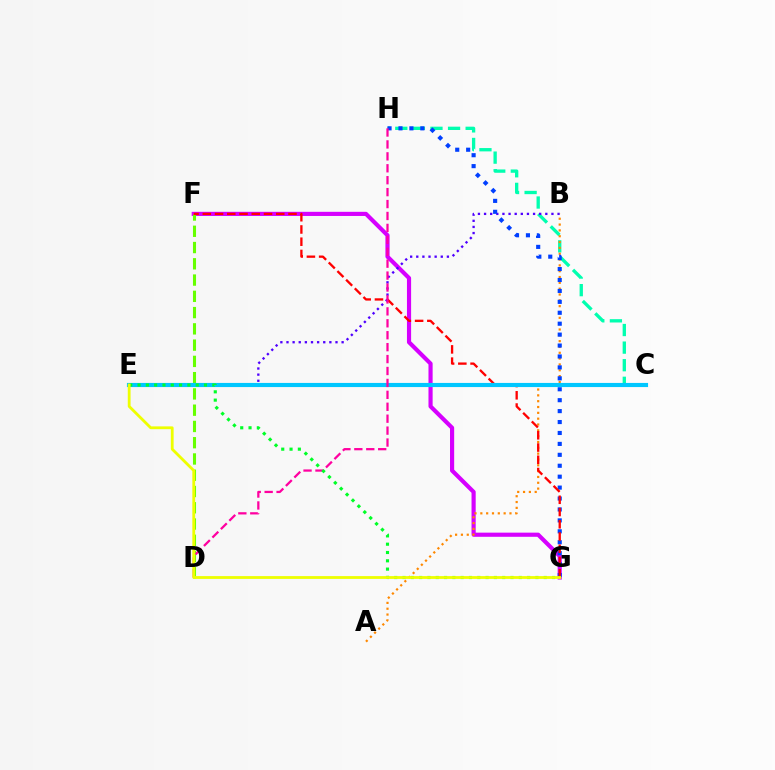{('C', 'H'): [{'color': '#00ffaf', 'line_style': 'dashed', 'thickness': 2.39}], ('F', 'G'): [{'color': '#d600ff', 'line_style': 'solid', 'thickness': 2.99}, {'color': '#ff0000', 'line_style': 'dashed', 'thickness': 1.66}], ('D', 'F'): [{'color': '#66ff00', 'line_style': 'dashed', 'thickness': 2.21}], ('B', 'E'): [{'color': '#4f00ff', 'line_style': 'dotted', 'thickness': 1.66}], ('A', 'B'): [{'color': '#ff8800', 'line_style': 'dotted', 'thickness': 1.58}], ('G', 'H'): [{'color': '#003fff', 'line_style': 'dotted', 'thickness': 2.97}], ('C', 'E'): [{'color': '#00c7ff', 'line_style': 'solid', 'thickness': 2.98}], ('D', 'H'): [{'color': '#ff00a0', 'line_style': 'dashed', 'thickness': 1.62}], ('E', 'G'): [{'color': '#00ff27', 'line_style': 'dotted', 'thickness': 2.26}, {'color': '#eeff00', 'line_style': 'solid', 'thickness': 2.02}]}